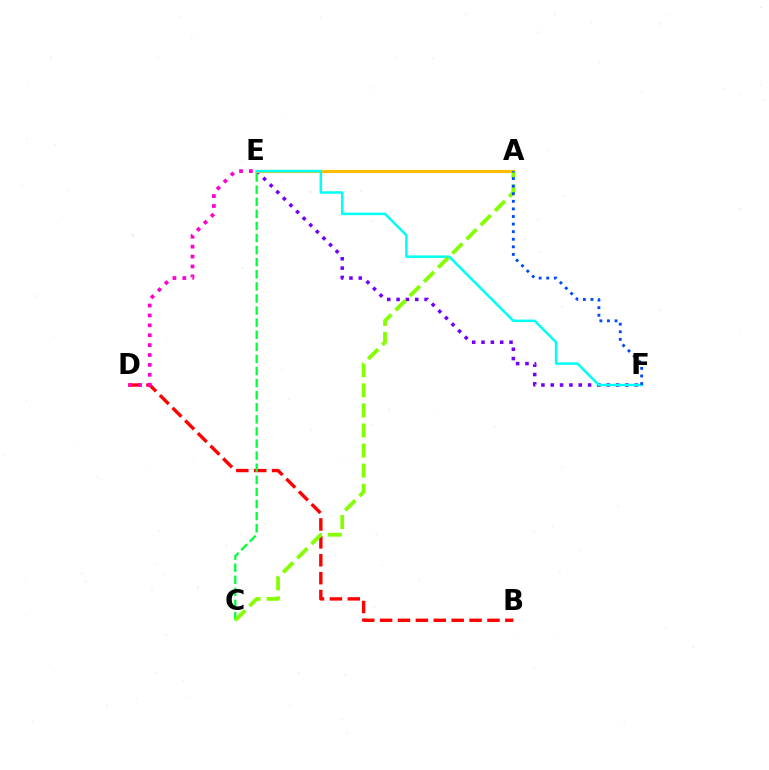{('B', 'D'): [{'color': '#ff0000', 'line_style': 'dashed', 'thickness': 2.43}], ('E', 'F'): [{'color': '#7200ff', 'line_style': 'dotted', 'thickness': 2.54}, {'color': '#00fff6', 'line_style': 'solid', 'thickness': 1.81}], ('D', 'E'): [{'color': '#ff00cf', 'line_style': 'dotted', 'thickness': 2.69}], ('A', 'E'): [{'color': '#ffbd00', 'line_style': 'solid', 'thickness': 2.27}], ('C', 'E'): [{'color': '#00ff39', 'line_style': 'dashed', 'thickness': 1.64}], ('A', 'C'): [{'color': '#84ff00', 'line_style': 'dashed', 'thickness': 2.73}], ('A', 'F'): [{'color': '#004bff', 'line_style': 'dotted', 'thickness': 2.06}]}